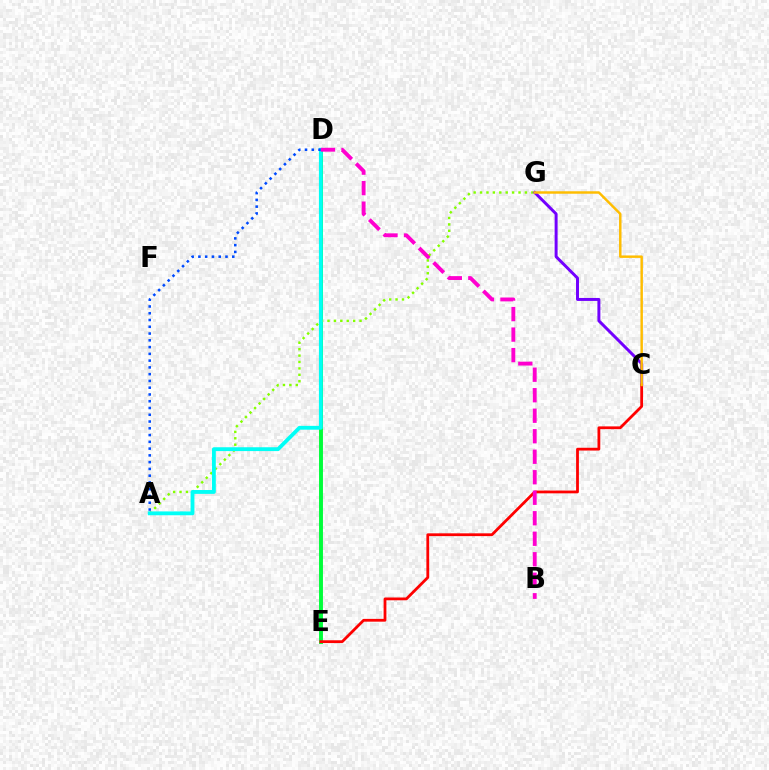{('D', 'E'): [{'color': '#00ff39', 'line_style': 'solid', 'thickness': 2.82}], ('A', 'G'): [{'color': '#84ff00', 'line_style': 'dotted', 'thickness': 1.74}], ('C', 'G'): [{'color': '#7200ff', 'line_style': 'solid', 'thickness': 2.14}, {'color': '#ffbd00', 'line_style': 'solid', 'thickness': 1.77}], ('A', 'D'): [{'color': '#00fff6', 'line_style': 'solid', 'thickness': 2.76}, {'color': '#004bff', 'line_style': 'dotted', 'thickness': 1.84}], ('C', 'E'): [{'color': '#ff0000', 'line_style': 'solid', 'thickness': 2.01}], ('B', 'D'): [{'color': '#ff00cf', 'line_style': 'dashed', 'thickness': 2.79}]}